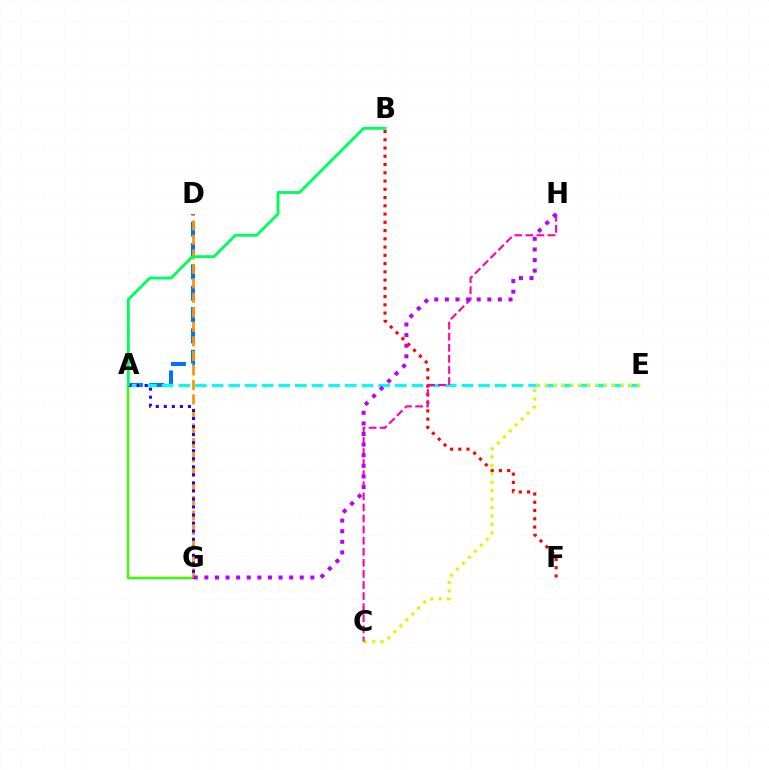{('A', 'G'): [{'color': '#3dff00', 'line_style': 'solid', 'thickness': 1.78}, {'color': '#2500ff', 'line_style': 'dotted', 'thickness': 2.19}], ('A', 'D'): [{'color': '#0074ff', 'line_style': 'dashed', 'thickness': 2.9}], ('A', 'E'): [{'color': '#00fff6', 'line_style': 'dashed', 'thickness': 2.26}], ('C', 'E'): [{'color': '#d1ff00', 'line_style': 'dotted', 'thickness': 2.29}], ('D', 'G'): [{'color': '#ff9400', 'line_style': 'dashed', 'thickness': 1.97}], ('B', 'F'): [{'color': '#ff0000', 'line_style': 'dotted', 'thickness': 2.24}], ('C', 'H'): [{'color': '#ff00ac', 'line_style': 'dashed', 'thickness': 1.51}], ('G', 'H'): [{'color': '#b900ff', 'line_style': 'dotted', 'thickness': 2.88}], ('A', 'B'): [{'color': '#00ff5c', 'line_style': 'solid', 'thickness': 2.08}]}